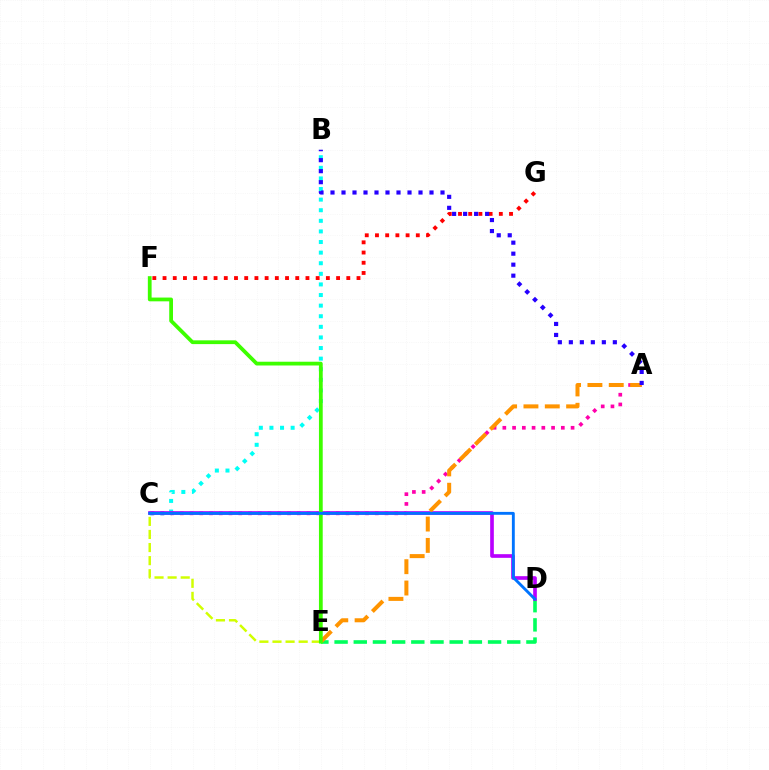{('D', 'E'): [{'color': '#00ff5c', 'line_style': 'dashed', 'thickness': 2.61}], ('B', 'C'): [{'color': '#00fff6', 'line_style': 'dotted', 'thickness': 2.88}], ('C', 'E'): [{'color': '#d1ff00', 'line_style': 'dashed', 'thickness': 1.78}], ('A', 'C'): [{'color': '#ff00ac', 'line_style': 'dotted', 'thickness': 2.65}], ('C', 'D'): [{'color': '#b900ff', 'line_style': 'solid', 'thickness': 2.63}, {'color': '#0074ff', 'line_style': 'solid', 'thickness': 2.07}], ('F', 'G'): [{'color': '#ff0000', 'line_style': 'dotted', 'thickness': 2.77}], ('A', 'E'): [{'color': '#ff9400', 'line_style': 'dashed', 'thickness': 2.9}], ('A', 'B'): [{'color': '#2500ff', 'line_style': 'dotted', 'thickness': 2.99}], ('E', 'F'): [{'color': '#3dff00', 'line_style': 'solid', 'thickness': 2.71}]}